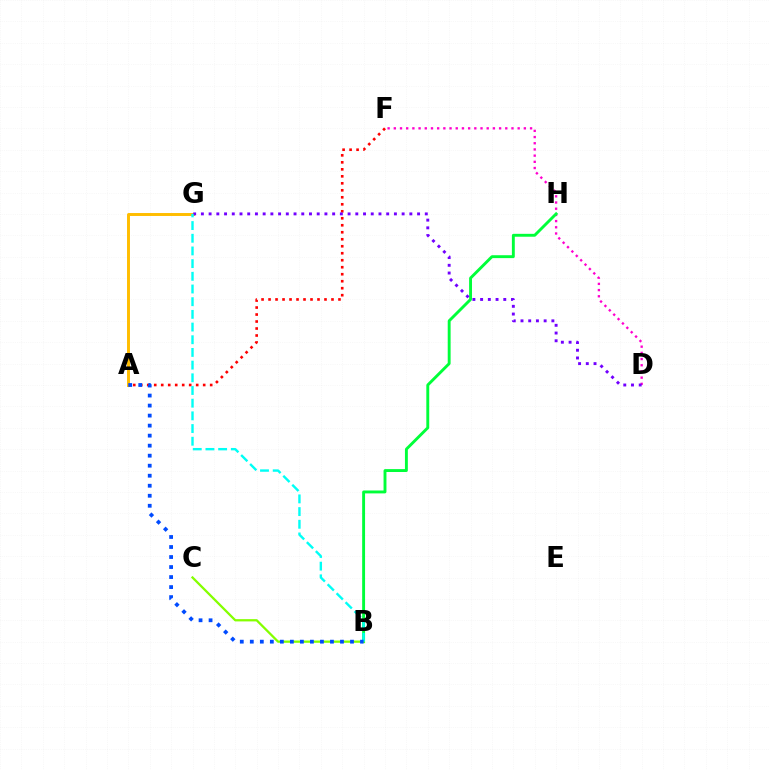{('D', 'F'): [{'color': '#ff00cf', 'line_style': 'dotted', 'thickness': 1.68}], ('A', 'G'): [{'color': '#ffbd00', 'line_style': 'solid', 'thickness': 2.12}], ('B', 'H'): [{'color': '#00ff39', 'line_style': 'solid', 'thickness': 2.09}], ('A', 'F'): [{'color': '#ff0000', 'line_style': 'dotted', 'thickness': 1.9}], ('B', 'C'): [{'color': '#84ff00', 'line_style': 'solid', 'thickness': 1.63}], ('D', 'G'): [{'color': '#7200ff', 'line_style': 'dotted', 'thickness': 2.1}], ('B', 'G'): [{'color': '#00fff6', 'line_style': 'dashed', 'thickness': 1.72}], ('A', 'B'): [{'color': '#004bff', 'line_style': 'dotted', 'thickness': 2.72}]}